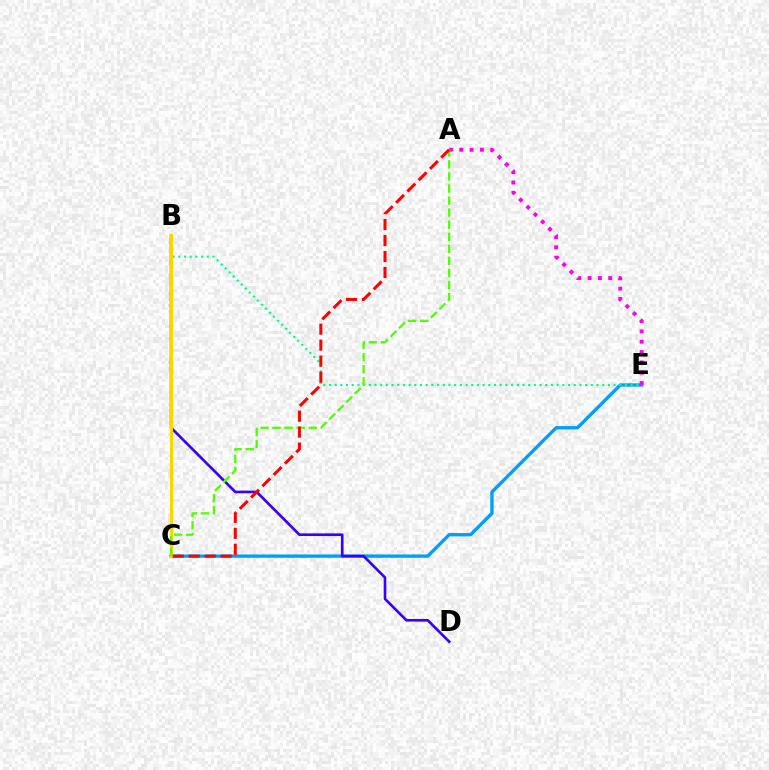{('C', 'E'): [{'color': '#009eff', 'line_style': 'solid', 'thickness': 2.39}], ('B', 'E'): [{'color': '#00ff86', 'line_style': 'dotted', 'thickness': 1.55}], ('B', 'D'): [{'color': '#3700ff', 'line_style': 'solid', 'thickness': 1.9}], ('A', 'E'): [{'color': '#ff00ed', 'line_style': 'dotted', 'thickness': 2.81}], ('B', 'C'): [{'color': '#ffd500', 'line_style': 'solid', 'thickness': 2.18}], ('A', 'C'): [{'color': '#4fff00', 'line_style': 'dashed', 'thickness': 1.64}, {'color': '#ff0000', 'line_style': 'dashed', 'thickness': 2.17}]}